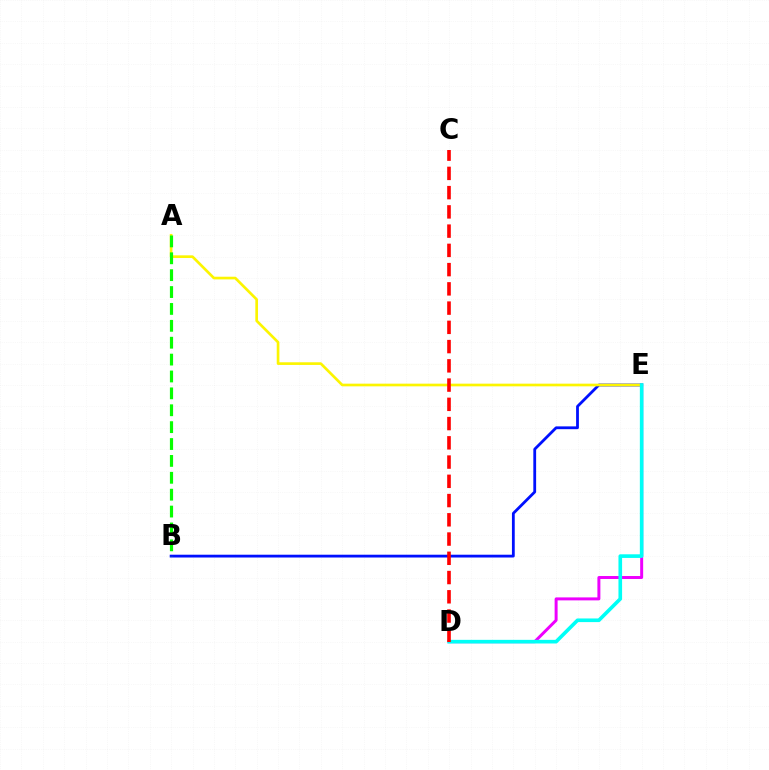{('B', 'E'): [{'color': '#0010ff', 'line_style': 'solid', 'thickness': 2.02}], ('A', 'E'): [{'color': '#fcf500', 'line_style': 'solid', 'thickness': 1.92}], ('D', 'E'): [{'color': '#ee00ff', 'line_style': 'solid', 'thickness': 2.14}, {'color': '#00fff6', 'line_style': 'solid', 'thickness': 2.62}], ('A', 'B'): [{'color': '#08ff00', 'line_style': 'dashed', 'thickness': 2.29}], ('C', 'D'): [{'color': '#ff0000', 'line_style': 'dashed', 'thickness': 2.61}]}